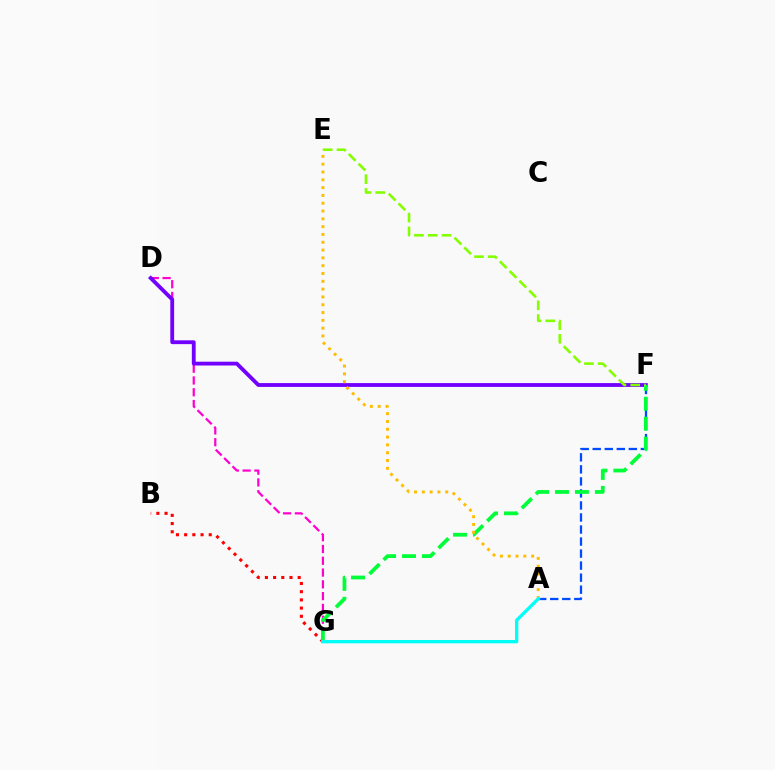{('B', 'G'): [{'color': '#ff0000', 'line_style': 'dotted', 'thickness': 2.23}], ('A', 'F'): [{'color': '#004bff', 'line_style': 'dashed', 'thickness': 1.63}], ('D', 'G'): [{'color': '#ff00cf', 'line_style': 'dashed', 'thickness': 1.6}], ('D', 'F'): [{'color': '#7200ff', 'line_style': 'solid', 'thickness': 2.75}], ('F', 'G'): [{'color': '#00ff39', 'line_style': 'dashed', 'thickness': 2.71}], ('A', 'E'): [{'color': '#ffbd00', 'line_style': 'dotted', 'thickness': 2.12}], ('E', 'F'): [{'color': '#84ff00', 'line_style': 'dashed', 'thickness': 1.87}], ('A', 'G'): [{'color': '#00fff6', 'line_style': 'solid', 'thickness': 2.38}]}